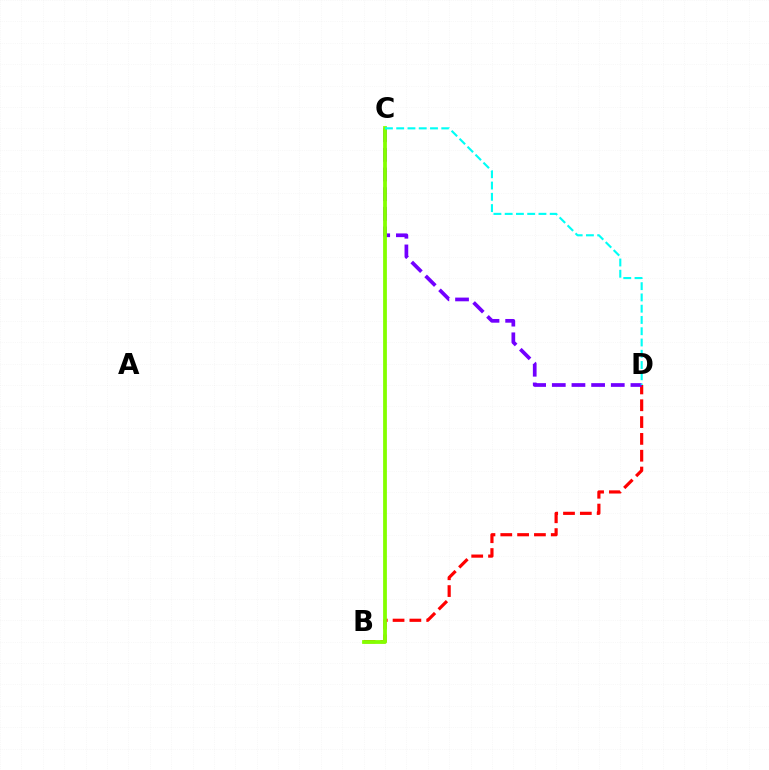{('B', 'D'): [{'color': '#ff0000', 'line_style': 'dashed', 'thickness': 2.29}], ('C', 'D'): [{'color': '#7200ff', 'line_style': 'dashed', 'thickness': 2.67}, {'color': '#00fff6', 'line_style': 'dashed', 'thickness': 1.53}], ('B', 'C'): [{'color': '#84ff00', 'line_style': 'solid', 'thickness': 2.72}]}